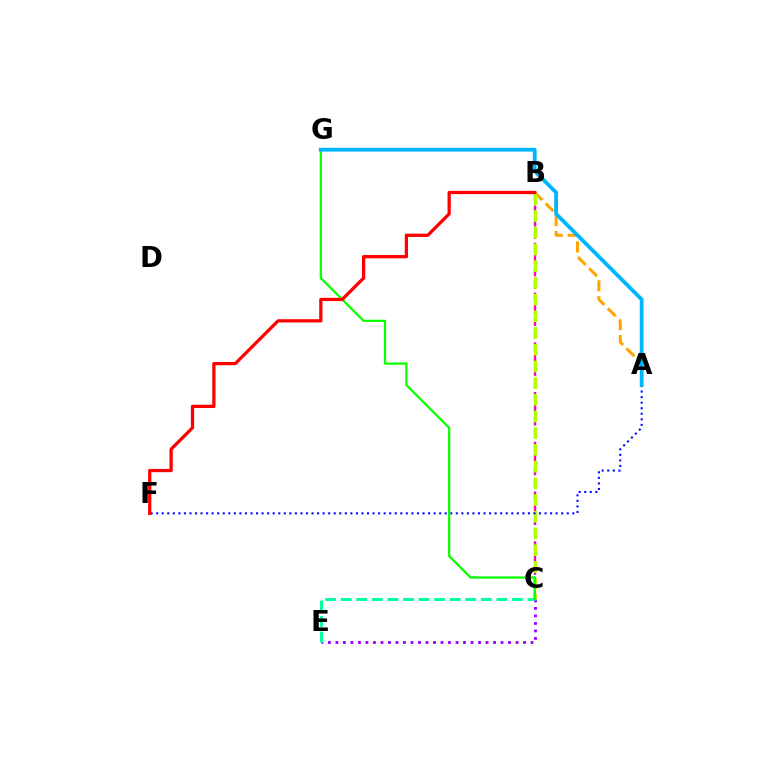{('A', 'B'): [{'color': '#ffa500', 'line_style': 'dashed', 'thickness': 2.16}], ('B', 'C'): [{'color': '#ff00bd', 'line_style': 'dashed', 'thickness': 1.69}, {'color': '#b3ff00', 'line_style': 'dashed', 'thickness': 2.27}], ('C', 'E'): [{'color': '#9b00ff', 'line_style': 'dotted', 'thickness': 2.04}, {'color': '#00ff9d', 'line_style': 'dashed', 'thickness': 2.11}], ('A', 'F'): [{'color': '#0010ff', 'line_style': 'dotted', 'thickness': 1.51}], ('C', 'G'): [{'color': '#08ff00', 'line_style': 'solid', 'thickness': 1.61}], ('B', 'F'): [{'color': '#ff0000', 'line_style': 'solid', 'thickness': 2.34}], ('A', 'G'): [{'color': '#00b5ff', 'line_style': 'solid', 'thickness': 2.73}]}